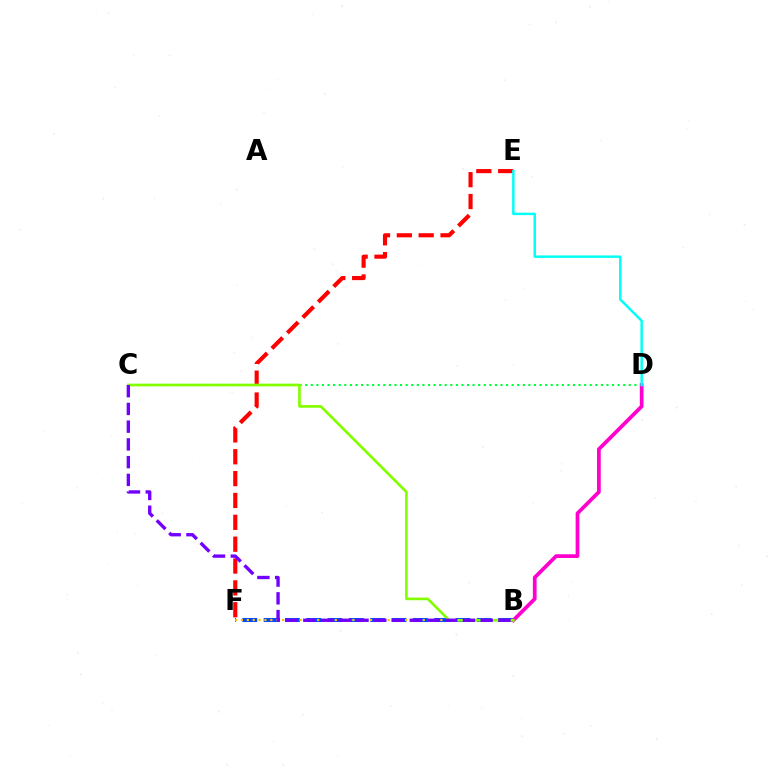{('E', 'F'): [{'color': '#ff0000', 'line_style': 'dashed', 'thickness': 2.97}], ('C', 'D'): [{'color': '#00ff39', 'line_style': 'dotted', 'thickness': 1.52}], ('B', 'F'): [{'color': '#004bff', 'line_style': 'dashed', 'thickness': 2.9}, {'color': '#ffbd00', 'line_style': 'dotted', 'thickness': 1.59}], ('B', 'D'): [{'color': '#ff00cf', 'line_style': 'solid', 'thickness': 2.69}], ('D', 'E'): [{'color': '#00fff6', 'line_style': 'solid', 'thickness': 1.77}], ('B', 'C'): [{'color': '#84ff00', 'line_style': 'solid', 'thickness': 1.92}, {'color': '#7200ff', 'line_style': 'dashed', 'thickness': 2.41}]}